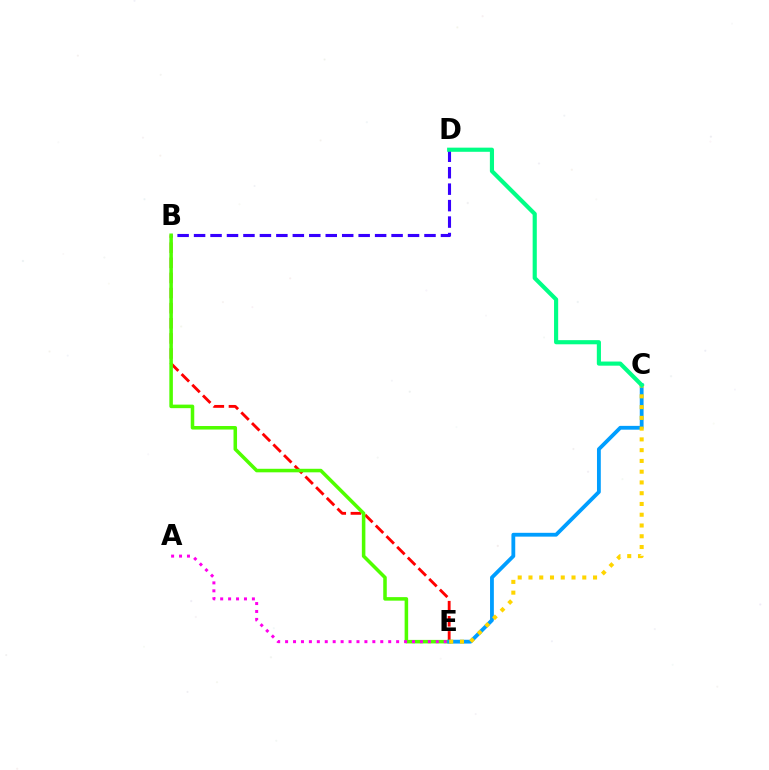{('B', 'E'): [{'color': '#ff0000', 'line_style': 'dashed', 'thickness': 2.05}, {'color': '#4fff00', 'line_style': 'solid', 'thickness': 2.54}], ('B', 'D'): [{'color': '#3700ff', 'line_style': 'dashed', 'thickness': 2.24}], ('A', 'E'): [{'color': '#ff00ed', 'line_style': 'dotted', 'thickness': 2.15}], ('C', 'E'): [{'color': '#009eff', 'line_style': 'solid', 'thickness': 2.75}, {'color': '#ffd500', 'line_style': 'dotted', 'thickness': 2.92}], ('C', 'D'): [{'color': '#00ff86', 'line_style': 'solid', 'thickness': 2.98}]}